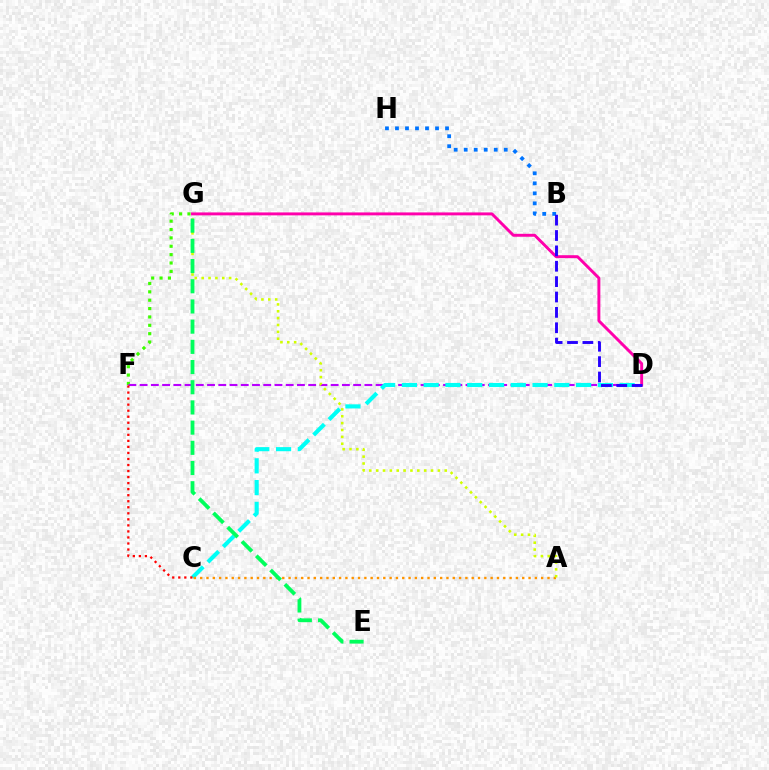{('B', 'H'): [{'color': '#0074ff', 'line_style': 'dotted', 'thickness': 2.72}], ('F', 'G'): [{'color': '#3dff00', 'line_style': 'dotted', 'thickness': 2.27}], ('D', 'F'): [{'color': '#b900ff', 'line_style': 'dashed', 'thickness': 1.53}], ('C', 'D'): [{'color': '#00fff6', 'line_style': 'dashed', 'thickness': 2.96}], ('A', 'C'): [{'color': '#ff9400', 'line_style': 'dotted', 'thickness': 1.72}], ('A', 'G'): [{'color': '#d1ff00', 'line_style': 'dotted', 'thickness': 1.86}], ('C', 'F'): [{'color': '#ff0000', 'line_style': 'dotted', 'thickness': 1.64}], ('D', 'G'): [{'color': '#ff00ac', 'line_style': 'solid', 'thickness': 2.11}], ('B', 'D'): [{'color': '#2500ff', 'line_style': 'dashed', 'thickness': 2.09}], ('E', 'G'): [{'color': '#00ff5c', 'line_style': 'dashed', 'thickness': 2.74}]}